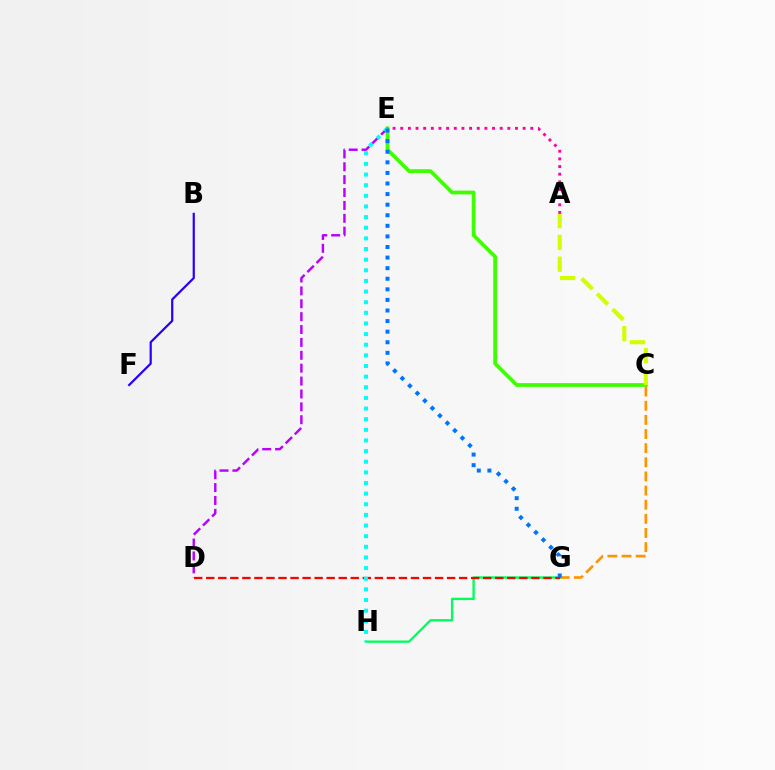{('C', 'E'): [{'color': '#3dff00', 'line_style': 'solid', 'thickness': 2.69}], ('B', 'F'): [{'color': '#2500ff', 'line_style': 'solid', 'thickness': 1.59}], ('C', 'G'): [{'color': '#ff9400', 'line_style': 'dashed', 'thickness': 1.92}], ('G', 'H'): [{'color': '#00ff5c', 'line_style': 'solid', 'thickness': 1.69}], ('D', 'G'): [{'color': '#ff0000', 'line_style': 'dashed', 'thickness': 1.64}], ('D', 'E'): [{'color': '#b900ff', 'line_style': 'dashed', 'thickness': 1.75}], ('A', 'C'): [{'color': '#d1ff00', 'line_style': 'dashed', 'thickness': 2.96}], ('E', 'H'): [{'color': '#00fff6', 'line_style': 'dotted', 'thickness': 2.89}], ('A', 'E'): [{'color': '#ff00ac', 'line_style': 'dotted', 'thickness': 2.08}], ('E', 'G'): [{'color': '#0074ff', 'line_style': 'dotted', 'thickness': 2.88}]}